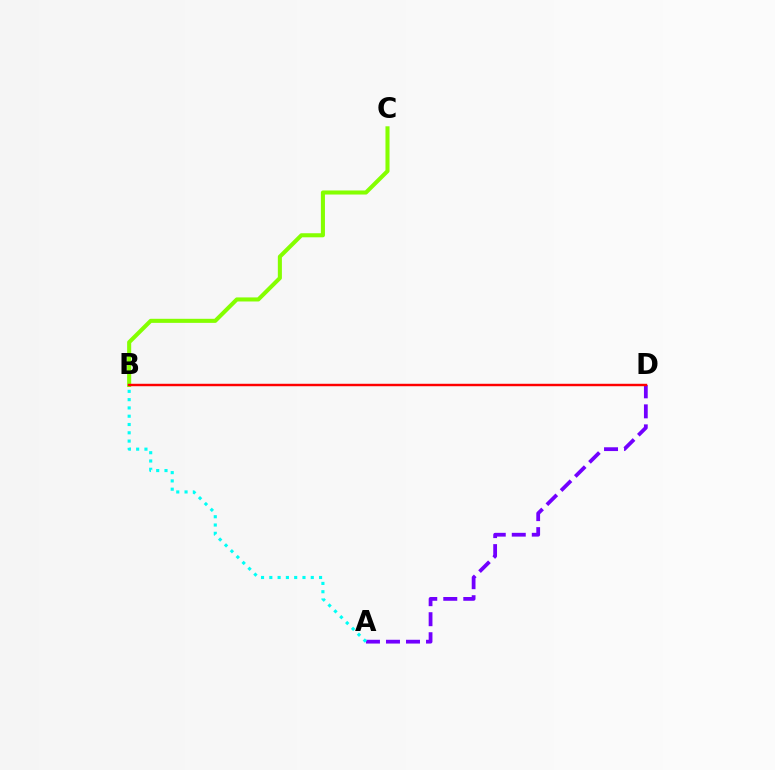{('B', 'C'): [{'color': '#84ff00', 'line_style': 'solid', 'thickness': 2.93}], ('A', 'D'): [{'color': '#7200ff', 'line_style': 'dashed', 'thickness': 2.72}], ('A', 'B'): [{'color': '#00fff6', 'line_style': 'dotted', 'thickness': 2.25}], ('B', 'D'): [{'color': '#ff0000', 'line_style': 'solid', 'thickness': 1.76}]}